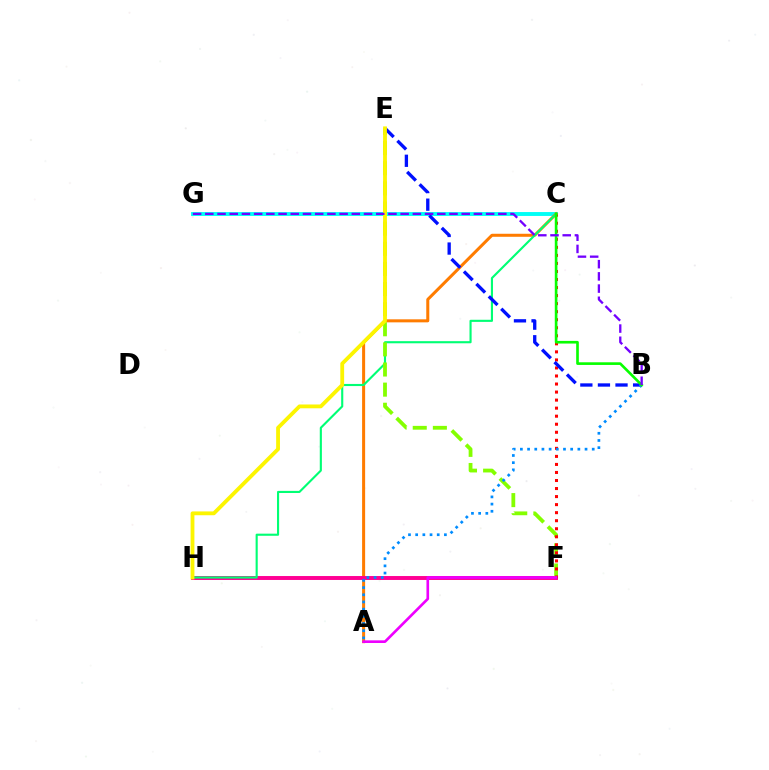{('C', 'G'): [{'color': '#00fff6', 'line_style': 'solid', 'thickness': 2.8}], ('A', 'C'): [{'color': '#ff7c00', 'line_style': 'solid', 'thickness': 2.18}], ('F', 'H'): [{'color': '#ff0094', 'line_style': 'solid', 'thickness': 2.83}], ('C', 'H'): [{'color': '#00ff74', 'line_style': 'solid', 'thickness': 1.53}], ('E', 'F'): [{'color': '#84ff00', 'line_style': 'dashed', 'thickness': 2.73}], ('C', 'F'): [{'color': '#ff0000', 'line_style': 'dotted', 'thickness': 2.18}], ('B', 'E'): [{'color': '#0010ff', 'line_style': 'dashed', 'thickness': 2.39}], ('A', 'B'): [{'color': '#008cff', 'line_style': 'dotted', 'thickness': 1.95}], ('B', 'C'): [{'color': '#08ff00', 'line_style': 'solid', 'thickness': 1.91}], ('E', 'H'): [{'color': '#fcf500', 'line_style': 'solid', 'thickness': 2.74}], ('B', 'G'): [{'color': '#7200ff', 'line_style': 'dashed', 'thickness': 1.66}], ('A', 'F'): [{'color': '#ee00ff', 'line_style': 'solid', 'thickness': 1.9}]}